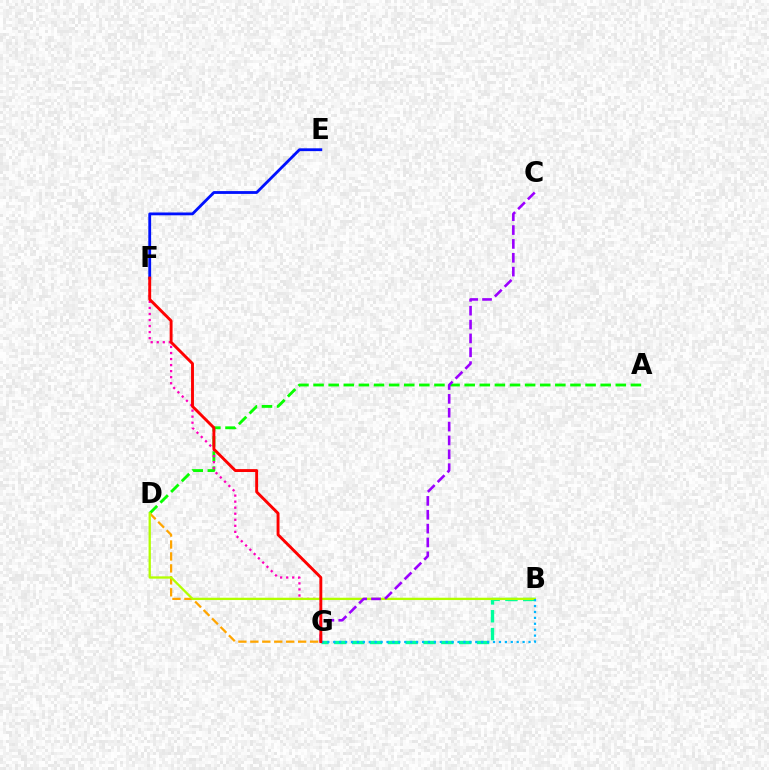{('B', 'G'): [{'color': '#00ff9d', 'line_style': 'dashed', 'thickness': 2.42}, {'color': '#00b5ff', 'line_style': 'dotted', 'thickness': 1.61}], ('A', 'D'): [{'color': '#08ff00', 'line_style': 'dashed', 'thickness': 2.05}], ('F', 'G'): [{'color': '#ff00bd', 'line_style': 'dotted', 'thickness': 1.64}, {'color': '#ff0000', 'line_style': 'solid', 'thickness': 2.09}], ('D', 'G'): [{'color': '#ffa500', 'line_style': 'dashed', 'thickness': 1.62}], ('B', 'D'): [{'color': '#b3ff00', 'line_style': 'solid', 'thickness': 1.66}], ('C', 'G'): [{'color': '#9b00ff', 'line_style': 'dashed', 'thickness': 1.88}], ('E', 'F'): [{'color': '#0010ff', 'line_style': 'solid', 'thickness': 2.03}]}